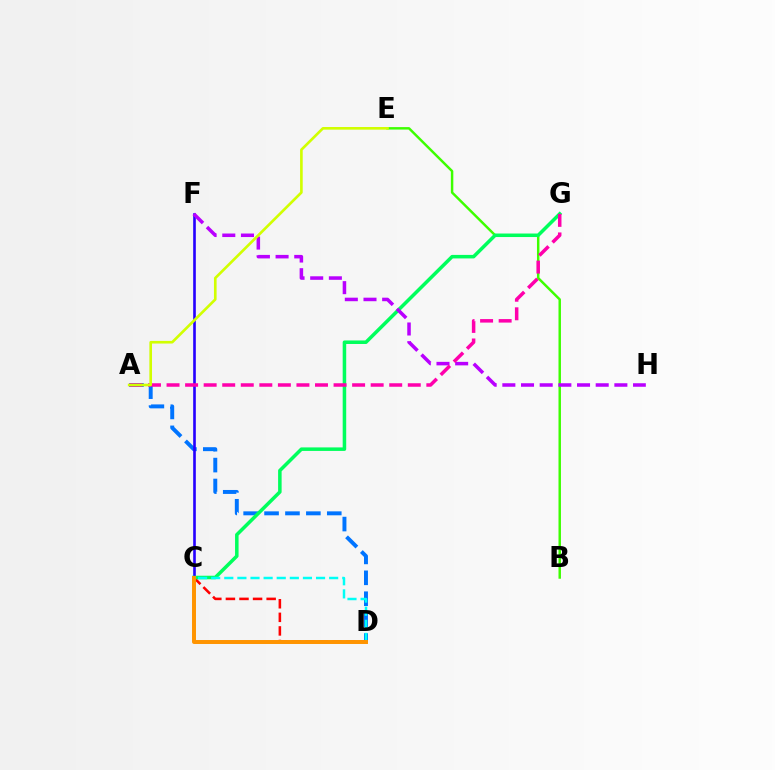{('A', 'D'): [{'color': '#0074ff', 'line_style': 'dashed', 'thickness': 2.84}], ('C', 'F'): [{'color': '#2500ff', 'line_style': 'solid', 'thickness': 1.9}], ('C', 'D'): [{'color': '#ff0000', 'line_style': 'dashed', 'thickness': 1.84}, {'color': '#00fff6', 'line_style': 'dashed', 'thickness': 1.78}, {'color': '#ff9400', 'line_style': 'solid', 'thickness': 2.85}], ('B', 'E'): [{'color': '#3dff00', 'line_style': 'solid', 'thickness': 1.77}], ('C', 'G'): [{'color': '#00ff5c', 'line_style': 'solid', 'thickness': 2.53}], ('F', 'H'): [{'color': '#b900ff', 'line_style': 'dashed', 'thickness': 2.54}], ('A', 'G'): [{'color': '#ff00ac', 'line_style': 'dashed', 'thickness': 2.52}], ('A', 'E'): [{'color': '#d1ff00', 'line_style': 'solid', 'thickness': 1.9}]}